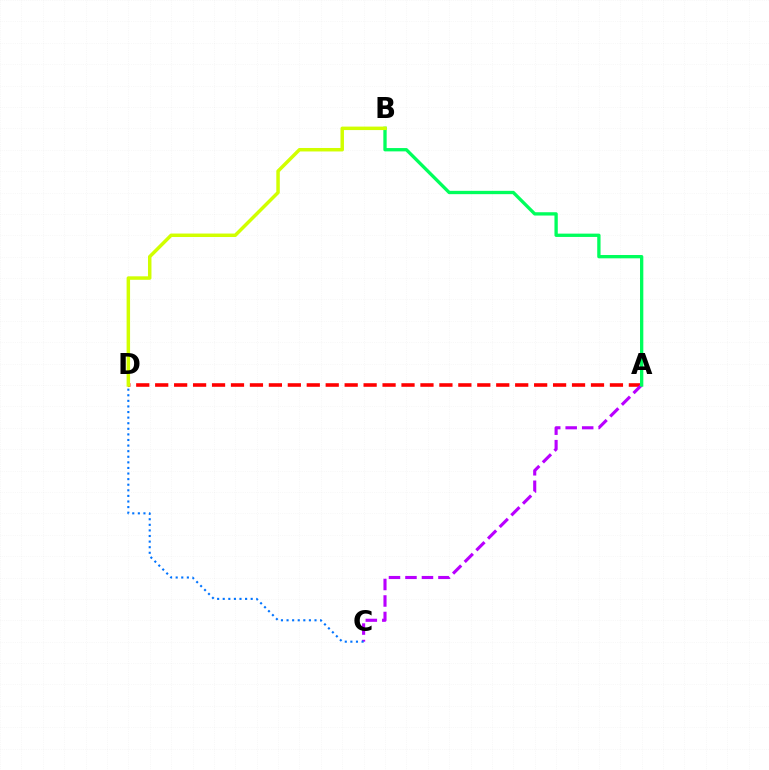{('A', 'D'): [{'color': '#ff0000', 'line_style': 'dashed', 'thickness': 2.57}], ('A', 'C'): [{'color': '#b900ff', 'line_style': 'dashed', 'thickness': 2.24}], ('C', 'D'): [{'color': '#0074ff', 'line_style': 'dotted', 'thickness': 1.52}], ('A', 'B'): [{'color': '#00ff5c', 'line_style': 'solid', 'thickness': 2.39}], ('B', 'D'): [{'color': '#d1ff00', 'line_style': 'solid', 'thickness': 2.5}]}